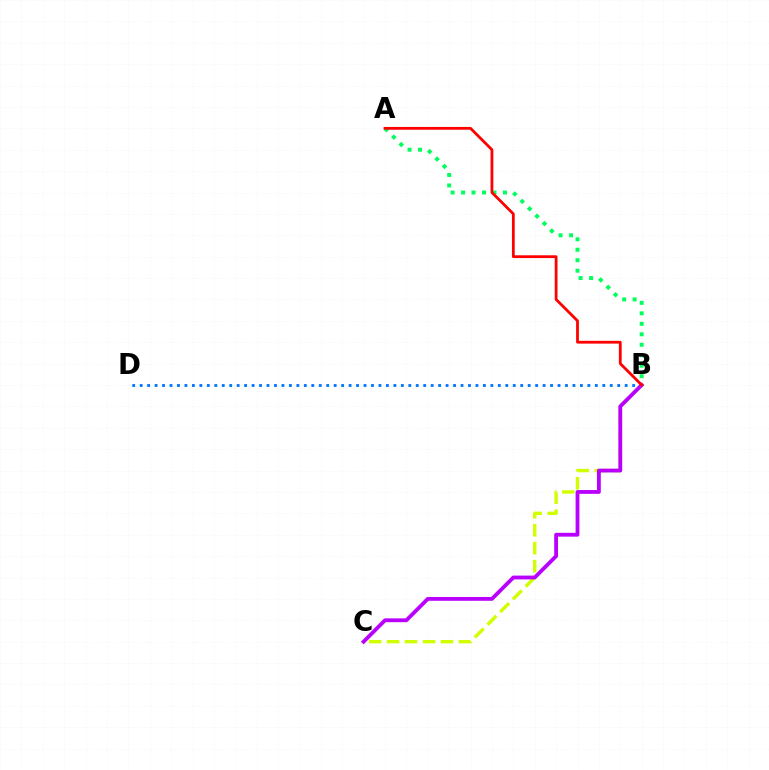{('B', 'D'): [{'color': '#0074ff', 'line_style': 'dotted', 'thickness': 2.03}], ('A', 'B'): [{'color': '#00ff5c', 'line_style': 'dotted', 'thickness': 2.85}, {'color': '#ff0000', 'line_style': 'solid', 'thickness': 2.0}], ('B', 'C'): [{'color': '#d1ff00', 'line_style': 'dashed', 'thickness': 2.44}, {'color': '#b900ff', 'line_style': 'solid', 'thickness': 2.75}]}